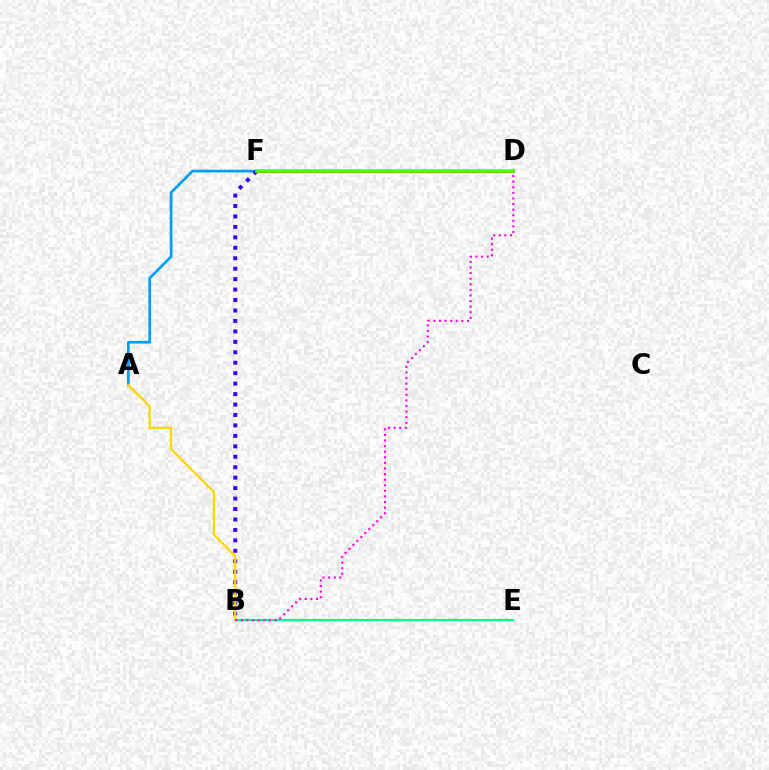{('A', 'F'): [{'color': '#009eff', 'line_style': 'solid', 'thickness': 1.94}], ('B', 'E'): [{'color': '#00ff86', 'line_style': 'solid', 'thickness': 1.55}], ('B', 'F'): [{'color': '#3700ff', 'line_style': 'dotted', 'thickness': 2.84}], ('A', 'B'): [{'color': '#ffd500', 'line_style': 'solid', 'thickness': 1.6}], ('B', 'D'): [{'color': '#ff00ed', 'line_style': 'dotted', 'thickness': 1.52}], ('D', 'F'): [{'color': '#ff0000', 'line_style': 'solid', 'thickness': 2.02}, {'color': '#4fff00', 'line_style': 'solid', 'thickness': 2.58}]}